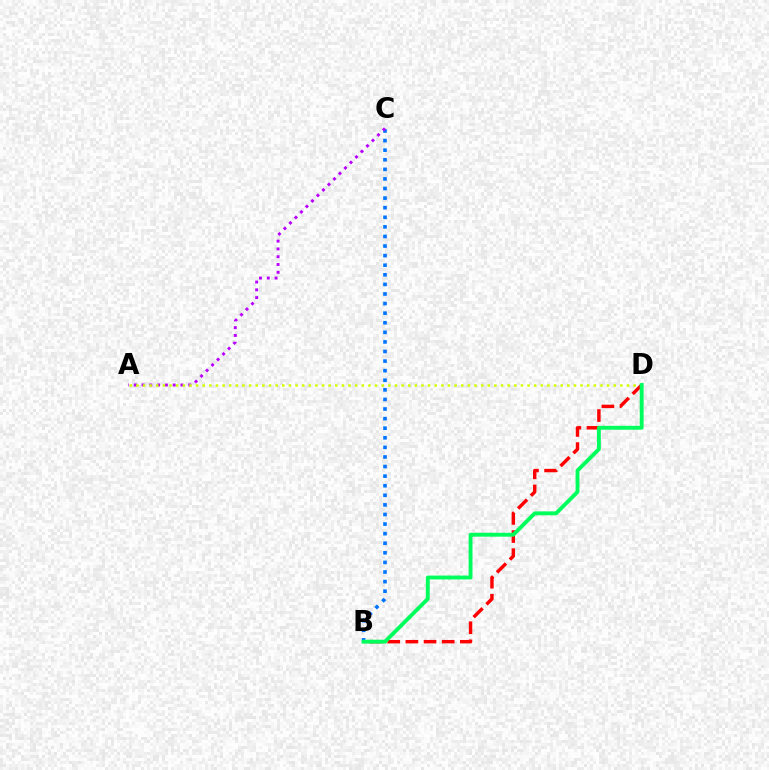{('B', 'D'): [{'color': '#ff0000', 'line_style': 'dashed', 'thickness': 2.47}, {'color': '#00ff5c', 'line_style': 'solid', 'thickness': 2.79}], ('B', 'C'): [{'color': '#0074ff', 'line_style': 'dotted', 'thickness': 2.6}], ('A', 'C'): [{'color': '#b900ff', 'line_style': 'dotted', 'thickness': 2.11}], ('A', 'D'): [{'color': '#d1ff00', 'line_style': 'dotted', 'thickness': 1.8}]}